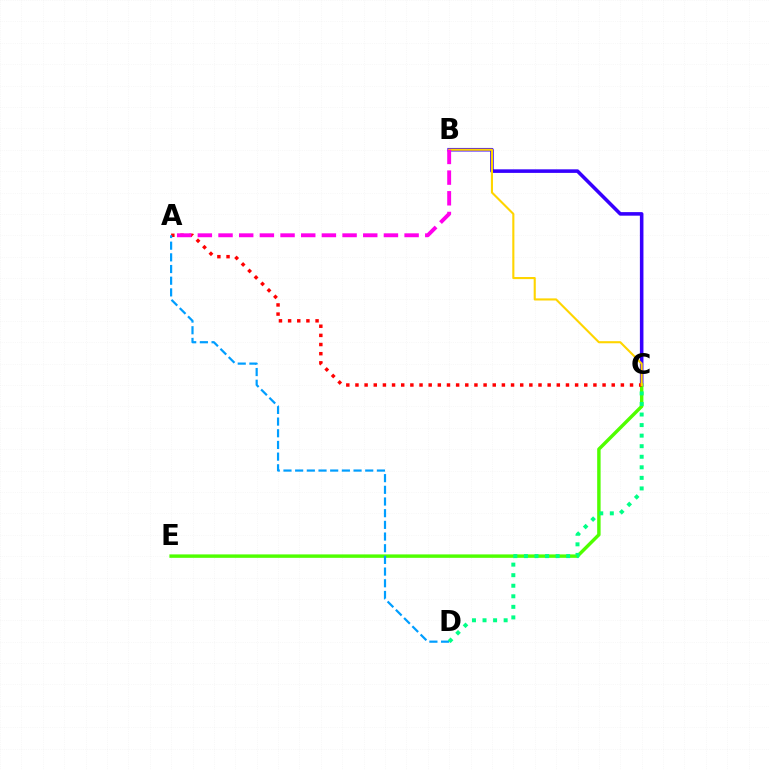{('B', 'C'): [{'color': '#3700ff', 'line_style': 'solid', 'thickness': 2.57}, {'color': '#ffd500', 'line_style': 'solid', 'thickness': 1.52}], ('C', 'E'): [{'color': '#4fff00', 'line_style': 'solid', 'thickness': 2.47}], ('A', 'C'): [{'color': '#ff0000', 'line_style': 'dotted', 'thickness': 2.49}], ('A', 'D'): [{'color': '#009eff', 'line_style': 'dashed', 'thickness': 1.59}], ('C', 'D'): [{'color': '#00ff86', 'line_style': 'dotted', 'thickness': 2.87}], ('A', 'B'): [{'color': '#ff00ed', 'line_style': 'dashed', 'thickness': 2.81}]}